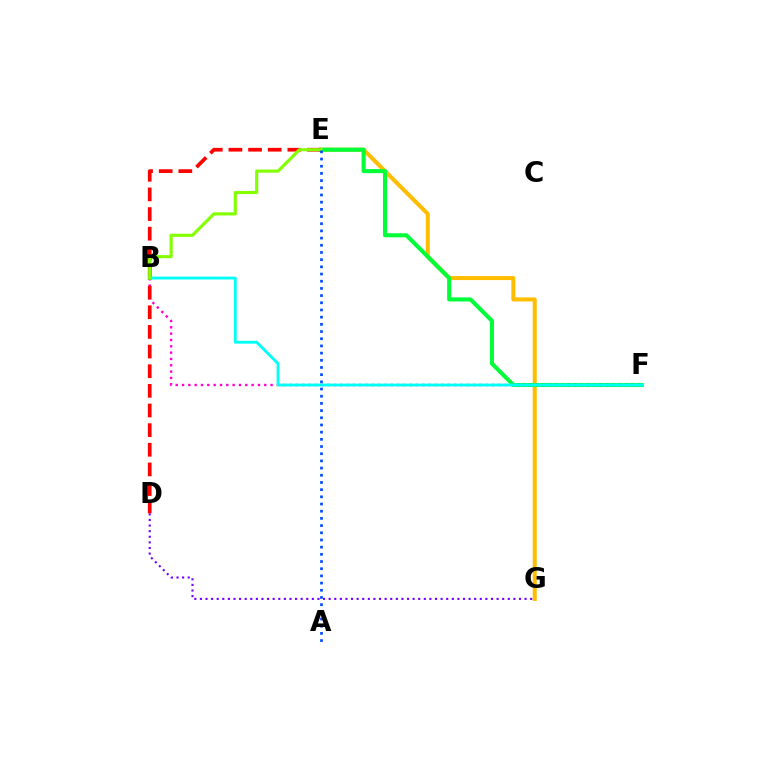{('E', 'G'): [{'color': '#ffbd00', 'line_style': 'solid', 'thickness': 2.9}], ('E', 'F'): [{'color': '#00ff39', 'line_style': 'solid', 'thickness': 2.94}], ('B', 'F'): [{'color': '#ff00cf', 'line_style': 'dotted', 'thickness': 1.72}, {'color': '#00fff6', 'line_style': 'solid', 'thickness': 2.06}], ('D', 'E'): [{'color': '#ff0000', 'line_style': 'dashed', 'thickness': 2.67}], ('D', 'G'): [{'color': '#7200ff', 'line_style': 'dotted', 'thickness': 1.52}], ('B', 'E'): [{'color': '#84ff00', 'line_style': 'solid', 'thickness': 2.26}], ('A', 'E'): [{'color': '#004bff', 'line_style': 'dotted', 'thickness': 1.95}]}